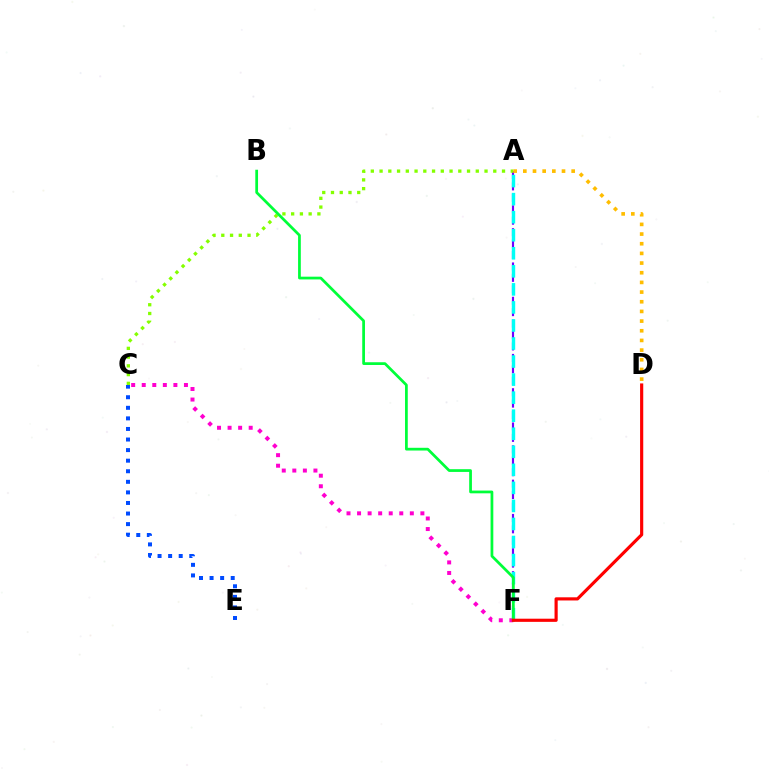{('A', 'F'): [{'color': '#7200ff', 'line_style': 'dashed', 'thickness': 1.55}, {'color': '#00fff6', 'line_style': 'dashed', 'thickness': 2.45}], ('C', 'F'): [{'color': '#ff00cf', 'line_style': 'dotted', 'thickness': 2.87}], ('A', 'C'): [{'color': '#84ff00', 'line_style': 'dotted', 'thickness': 2.38}], ('B', 'F'): [{'color': '#00ff39', 'line_style': 'solid', 'thickness': 1.97}], ('D', 'F'): [{'color': '#ff0000', 'line_style': 'solid', 'thickness': 2.27}], ('A', 'D'): [{'color': '#ffbd00', 'line_style': 'dotted', 'thickness': 2.63}], ('C', 'E'): [{'color': '#004bff', 'line_style': 'dotted', 'thickness': 2.87}]}